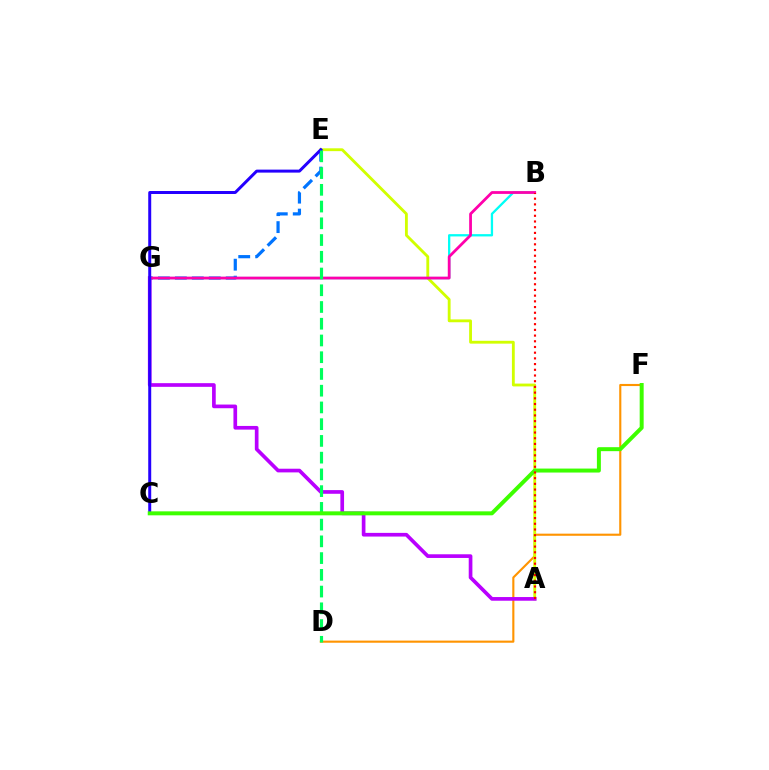{('D', 'F'): [{'color': '#ff9400', 'line_style': 'solid', 'thickness': 1.53}], ('A', 'E'): [{'color': '#d1ff00', 'line_style': 'solid', 'thickness': 2.04}], ('E', 'G'): [{'color': '#0074ff', 'line_style': 'dashed', 'thickness': 2.3}], ('B', 'G'): [{'color': '#00fff6', 'line_style': 'solid', 'thickness': 1.65}, {'color': '#ff00ac', 'line_style': 'solid', 'thickness': 2.0}], ('A', 'G'): [{'color': '#b900ff', 'line_style': 'solid', 'thickness': 2.65}], ('C', 'E'): [{'color': '#2500ff', 'line_style': 'solid', 'thickness': 2.15}], ('D', 'E'): [{'color': '#00ff5c', 'line_style': 'dashed', 'thickness': 2.27}], ('C', 'F'): [{'color': '#3dff00', 'line_style': 'solid', 'thickness': 2.86}], ('A', 'B'): [{'color': '#ff0000', 'line_style': 'dotted', 'thickness': 1.55}]}